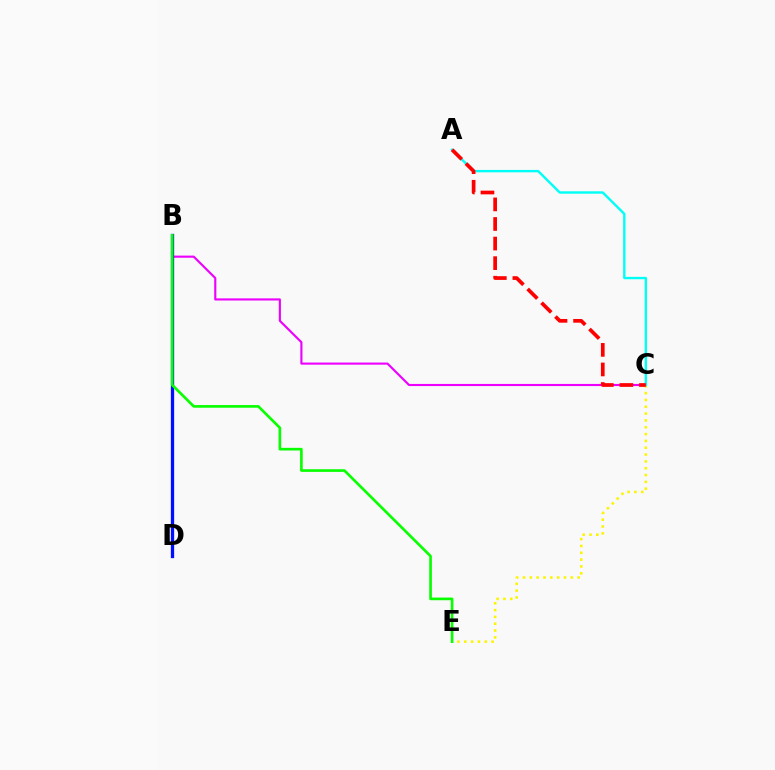{('B', 'C'): [{'color': '#ee00ff', 'line_style': 'solid', 'thickness': 1.53}], ('C', 'E'): [{'color': '#fcf500', 'line_style': 'dotted', 'thickness': 1.86}], ('A', 'C'): [{'color': '#00fff6', 'line_style': 'solid', 'thickness': 1.72}, {'color': '#ff0000', 'line_style': 'dashed', 'thickness': 2.66}], ('B', 'D'): [{'color': '#0010ff', 'line_style': 'solid', 'thickness': 2.37}], ('B', 'E'): [{'color': '#08ff00', 'line_style': 'solid', 'thickness': 1.91}]}